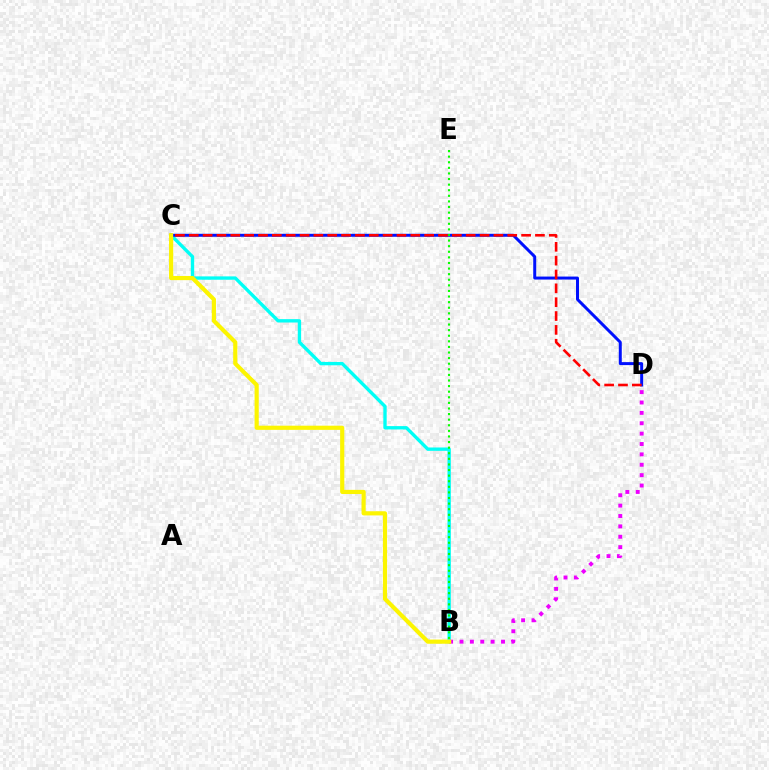{('B', 'C'): [{'color': '#00fff6', 'line_style': 'solid', 'thickness': 2.41}, {'color': '#fcf500', 'line_style': 'solid', 'thickness': 3.0}], ('C', 'D'): [{'color': '#0010ff', 'line_style': 'solid', 'thickness': 2.15}, {'color': '#ff0000', 'line_style': 'dashed', 'thickness': 1.88}], ('B', 'D'): [{'color': '#ee00ff', 'line_style': 'dotted', 'thickness': 2.82}], ('B', 'E'): [{'color': '#08ff00', 'line_style': 'dotted', 'thickness': 1.52}]}